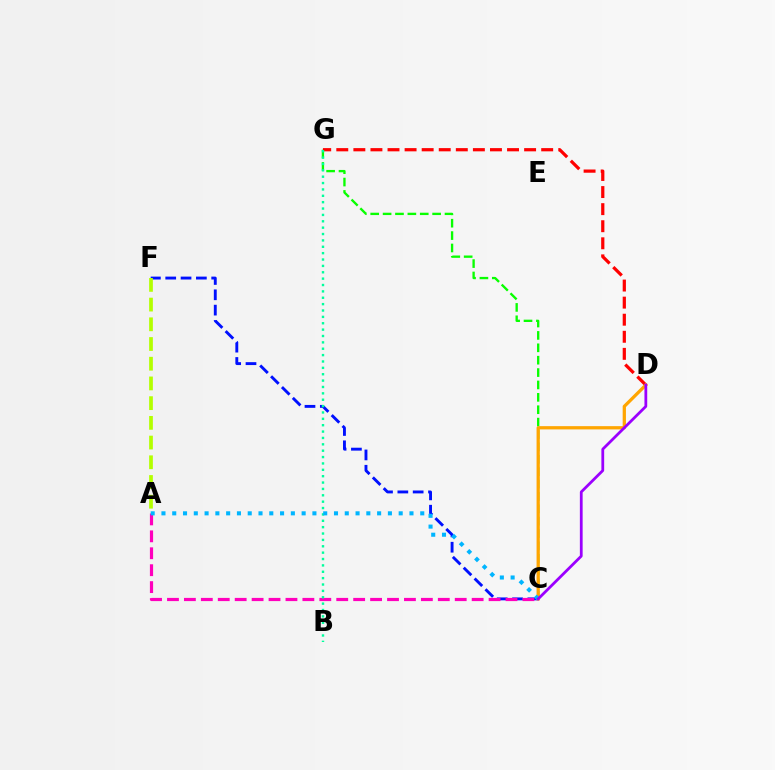{('C', 'G'): [{'color': '#08ff00', 'line_style': 'dashed', 'thickness': 1.68}], ('D', 'G'): [{'color': '#ff0000', 'line_style': 'dashed', 'thickness': 2.32}], ('C', 'F'): [{'color': '#0010ff', 'line_style': 'dashed', 'thickness': 2.08}], ('A', 'C'): [{'color': '#ff00bd', 'line_style': 'dashed', 'thickness': 2.3}, {'color': '#00b5ff', 'line_style': 'dotted', 'thickness': 2.93}], ('B', 'G'): [{'color': '#00ff9d', 'line_style': 'dotted', 'thickness': 1.73}], ('C', 'D'): [{'color': '#ffa500', 'line_style': 'solid', 'thickness': 2.35}, {'color': '#9b00ff', 'line_style': 'solid', 'thickness': 2.0}], ('A', 'F'): [{'color': '#b3ff00', 'line_style': 'dashed', 'thickness': 2.68}]}